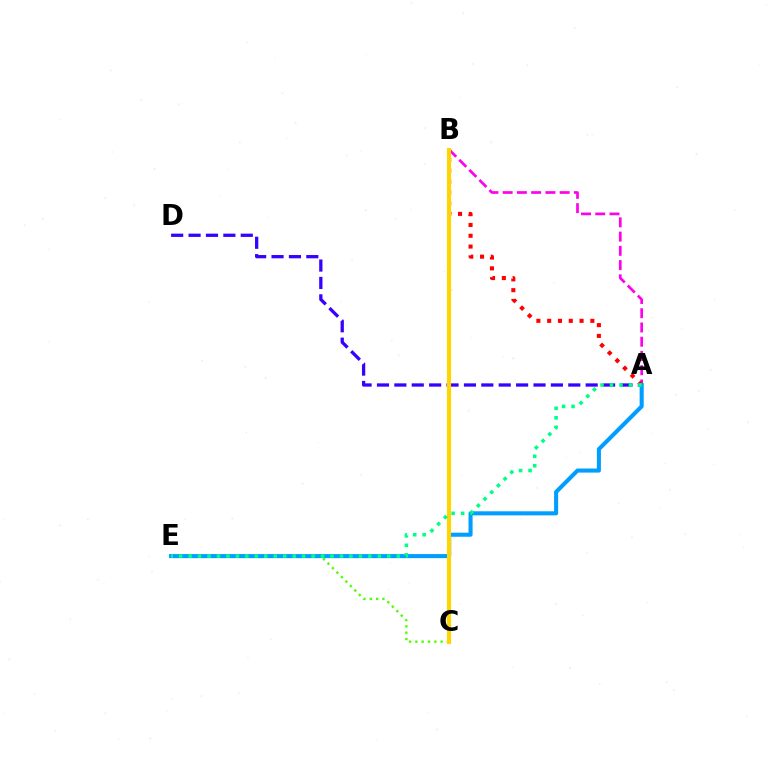{('A', 'B'): [{'color': '#ff00ed', 'line_style': 'dashed', 'thickness': 1.94}, {'color': '#ff0000', 'line_style': 'dotted', 'thickness': 2.93}], ('A', 'D'): [{'color': '#3700ff', 'line_style': 'dashed', 'thickness': 2.36}], ('C', 'E'): [{'color': '#4fff00', 'line_style': 'dotted', 'thickness': 1.72}], ('A', 'E'): [{'color': '#009eff', 'line_style': 'solid', 'thickness': 2.93}, {'color': '#00ff86', 'line_style': 'dotted', 'thickness': 2.57}], ('B', 'C'): [{'color': '#ffd500', 'line_style': 'solid', 'thickness': 2.97}]}